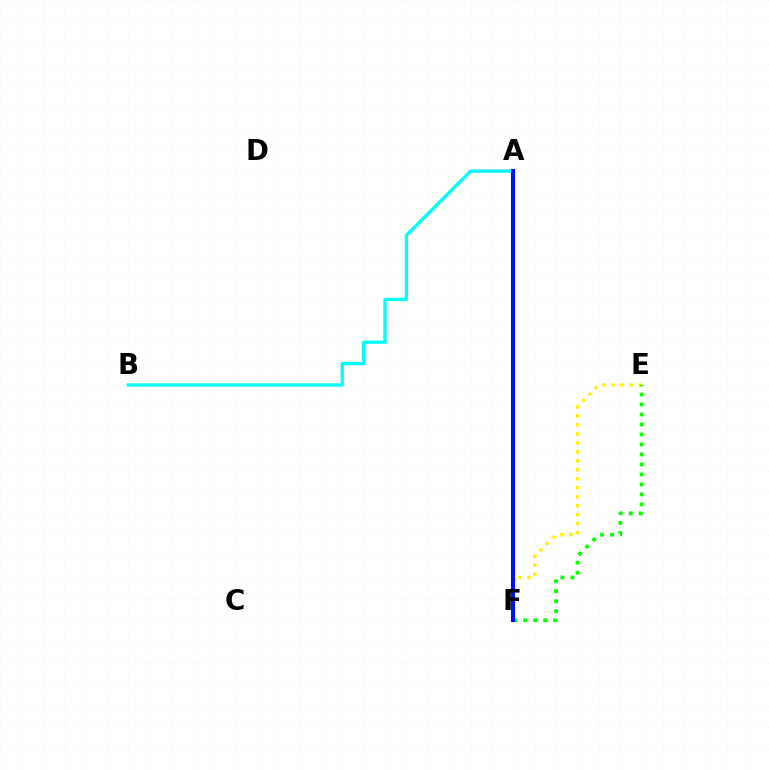{('E', 'F'): [{'color': '#fcf500', 'line_style': 'dotted', 'thickness': 2.44}, {'color': '#08ff00', 'line_style': 'dotted', 'thickness': 2.71}], ('A', 'B'): [{'color': '#00fff6', 'line_style': 'solid', 'thickness': 2.4}], ('A', 'F'): [{'color': '#ee00ff', 'line_style': 'dashed', 'thickness': 1.52}, {'color': '#ff0000', 'line_style': 'dotted', 'thickness': 2.68}, {'color': '#0010ff', 'line_style': 'solid', 'thickness': 2.93}]}